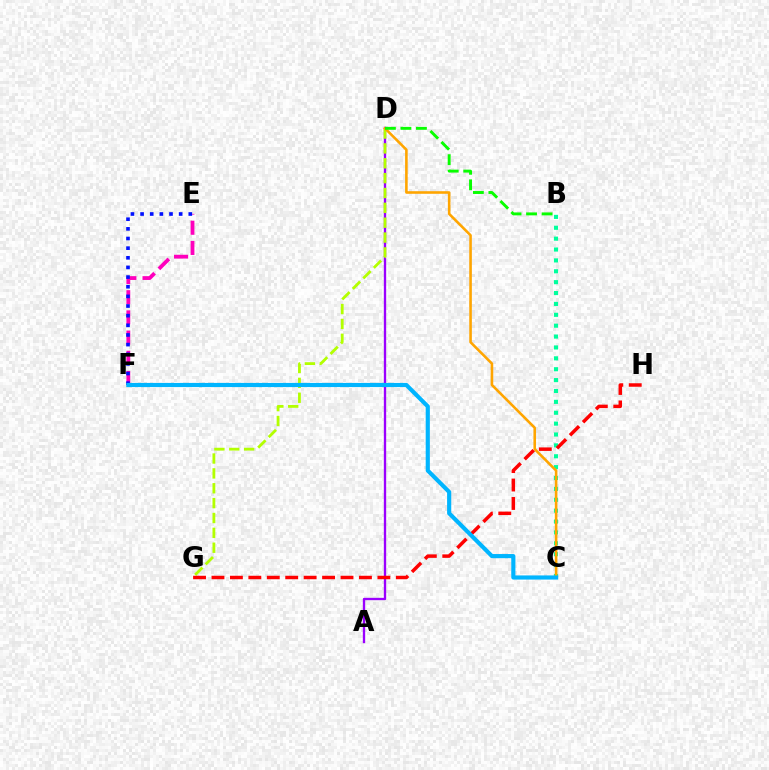{('A', 'D'): [{'color': '#9b00ff', 'line_style': 'solid', 'thickness': 1.68}], ('D', 'G'): [{'color': '#b3ff00', 'line_style': 'dashed', 'thickness': 2.02}], ('B', 'C'): [{'color': '#00ff9d', 'line_style': 'dotted', 'thickness': 2.96}], ('C', 'D'): [{'color': '#ffa500', 'line_style': 'solid', 'thickness': 1.86}], ('E', 'F'): [{'color': '#ff00bd', 'line_style': 'dashed', 'thickness': 2.74}, {'color': '#0010ff', 'line_style': 'dotted', 'thickness': 2.62}], ('G', 'H'): [{'color': '#ff0000', 'line_style': 'dashed', 'thickness': 2.5}], ('B', 'D'): [{'color': '#08ff00', 'line_style': 'dashed', 'thickness': 2.11}], ('C', 'F'): [{'color': '#00b5ff', 'line_style': 'solid', 'thickness': 2.99}]}